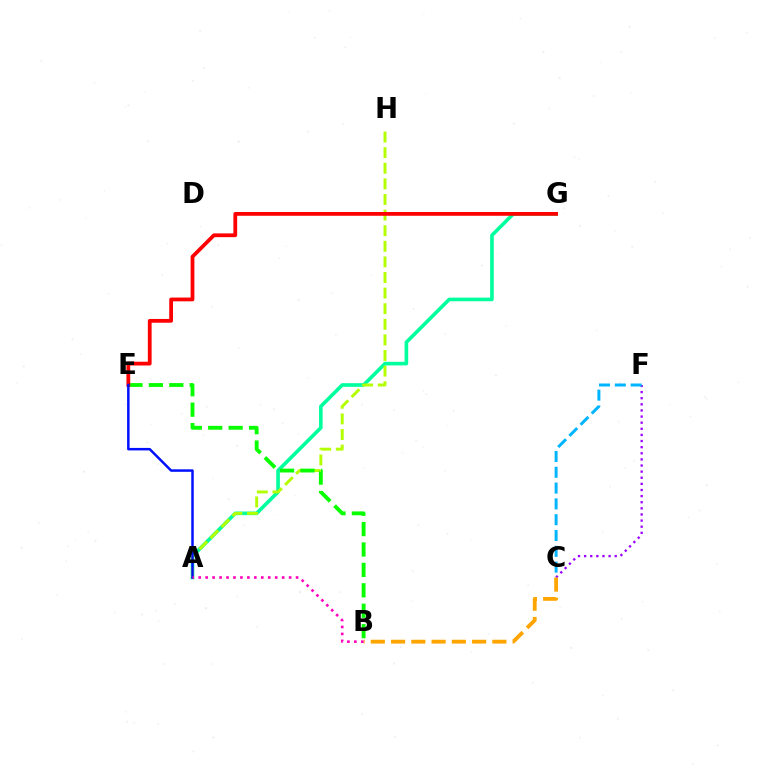{('A', 'G'): [{'color': '#00ff9d', 'line_style': 'solid', 'thickness': 2.6}], ('A', 'H'): [{'color': '#b3ff00', 'line_style': 'dashed', 'thickness': 2.12}], ('C', 'F'): [{'color': '#9b00ff', 'line_style': 'dotted', 'thickness': 1.66}, {'color': '#00b5ff', 'line_style': 'dashed', 'thickness': 2.15}], ('B', 'E'): [{'color': '#08ff00', 'line_style': 'dashed', 'thickness': 2.77}], ('E', 'G'): [{'color': '#ff0000', 'line_style': 'solid', 'thickness': 2.72}], ('A', 'E'): [{'color': '#0010ff', 'line_style': 'solid', 'thickness': 1.8}], ('B', 'C'): [{'color': '#ffa500', 'line_style': 'dashed', 'thickness': 2.75}], ('A', 'B'): [{'color': '#ff00bd', 'line_style': 'dotted', 'thickness': 1.89}]}